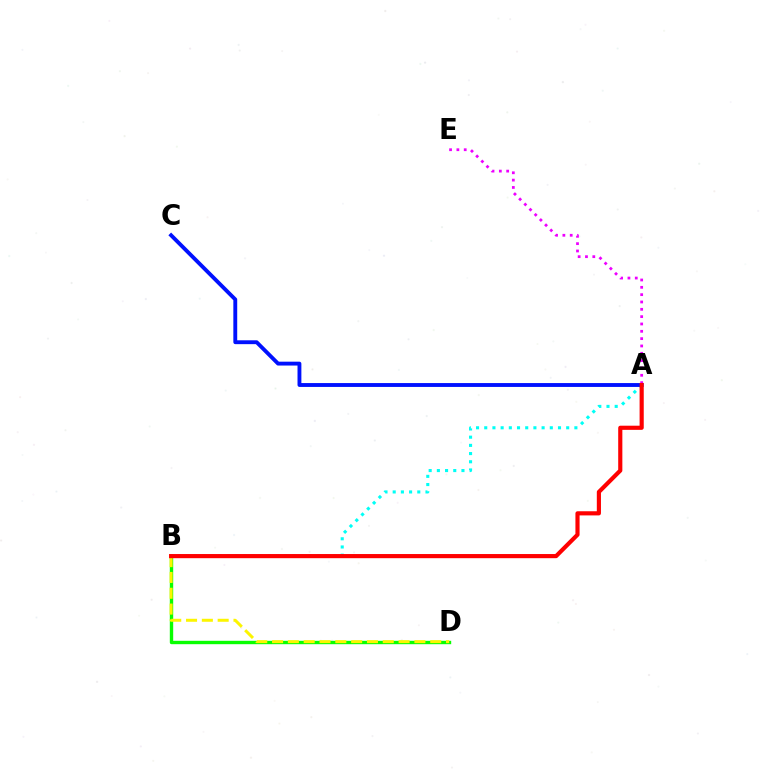{('B', 'D'): [{'color': '#08ff00', 'line_style': 'solid', 'thickness': 2.44}, {'color': '#fcf500', 'line_style': 'dashed', 'thickness': 2.15}], ('A', 'B'): [{'color': '#00fff6', 'line_style': 'dotted', 'thickness': 2.23}, {'color': '#ff0000', 'line_style': 'solid', 'thickness': 2.99}], ('A', 'E'): [{'color': '#ee00ff', 'line_style': 'dotted', 'thickness': 1.99}], ('A', 'C'): [{'color': '#0010ff', 'line_style': 'solid', 'thickness': 2.78}]}